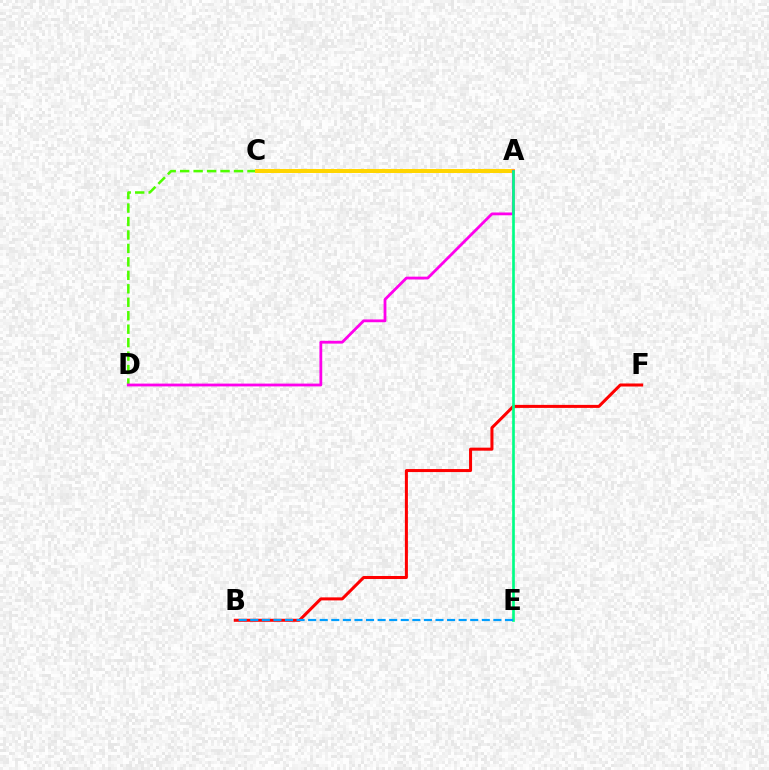{('C', 'D'): [{'color': '#4fff00', 'line_style': 'dashed', 'thickness': 1.83}], ('A', 'C'): [{'color': '#3700ff', 'line_style': 'solid', 'thickness': 2.55}, {'color': '#ffd500', 'line_style': 'solid', 'thickness': 2.89}], ('B', 'F'): [{'color': '#ff0000', 'line_style': 'solid', 'thickness': 2.18}], ('A', 'D'): [{'color': '#ff00ed', 'line_style': 'solid', 'thickness': 2.02}], ('A', 'E'): [{'color': '#00ff86', 'line_style': 'solid', 'thickness': 1.92}], ('B', 'E'): [{'color': '#009eff', 'line_style': 'dashed', 'thickness': 1.57}]}